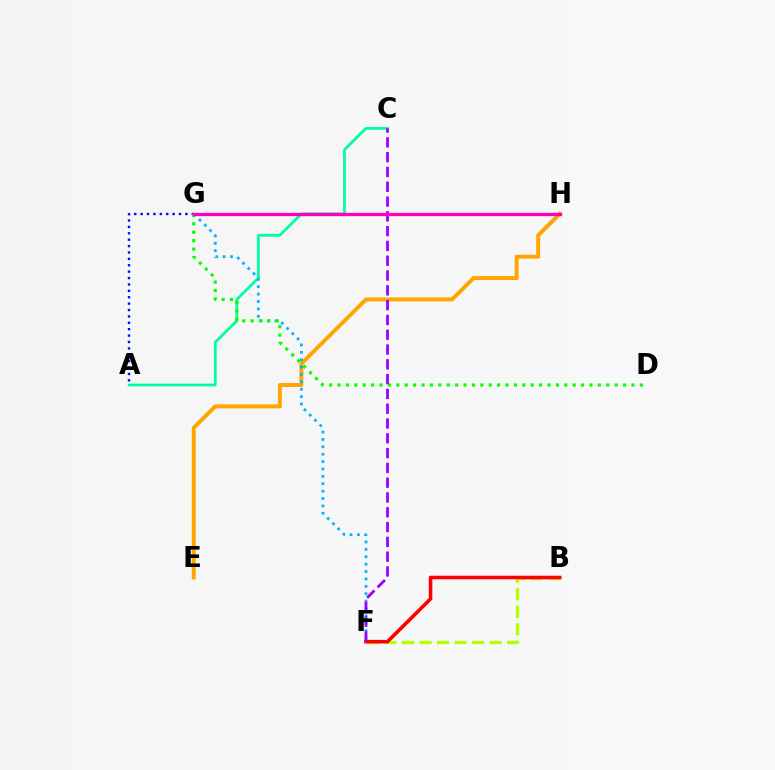{('E', 'H'): [{'color': '#ffa500', 'line_style': 'solid', 'thickness': 2.85}], ('A', 'G'): [{'color': '#0010ff', 'line_style': 'dotted', 'thickness': 1.74}], ('A', 'C'): [{'color': '#00ff9d', 'line_style': 'solid', 'thickness': 1.98}], ('B', 'F'): [{'color': '#b3ff00', 'line_style': 'dashed', 'thickness': 2.38}, {'color': '#ff0000', 'line_style': 'solid', 'thickness': 2.57}], ('F', 'G'): [{'color': '#00b5ff', 'line_style': 'dotted', 'thickness': 2.01}], ('D', 'G'): [{'color': '#08ff00', 'line_style': 'dotted', 'thickness': 2.28}], ('C', 'F'): [{'color': '#9b00ff', 'line_style': 'dashed', 'thickness': 2.01}], ('G', 'H'): [{'color': '#ff00bd', 'line_style': 'solid', 'thickness': 2.38}]}